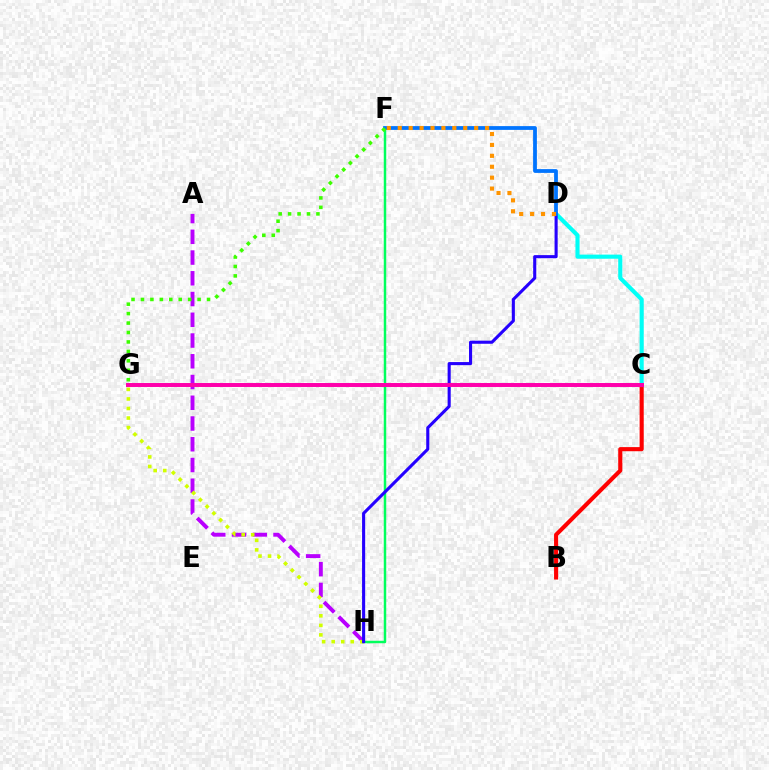{('A', 'H'): [{'color': '#b900ff', 'line_style': 'dashed', 'thickness': 2.82}], ('F', 'H'): [{'color': '#00ff5c', 'line_style': 'solid', 'thickness': 1.77}], ('B', 'C'): [{'color': '#ff0000', 'line_style': 'solid', 'thickness': 2.96}], ('C', 'D'): [{'color': '#00fff6', 'line_style': 'solid', 'thickness': 2.96}], ('G', 'H'): [{'color': '#d1ff00', 'line_style': 'dotted', 'thickness': 2.59}], ('D', 'H'): [{'color': '#2500ff', 'line_style': 'solid', 'thickness': 2.23}], ('D', 'F'): [{'color': '#0074ff', 'line_style': 'solid', 'thickness': 2.72}, {'color': '#ff9400', 'line_style': 'dotted', 'thickness': 2.97}], ('F', 'G'): [{'color': '#3dff00', 'line_style': 'dotted', 'thickness': 2.56}], ('C', 'G'): [{'color': '#ff00ac', 'line_style': 'solid', 'thickness': 2.85}]}